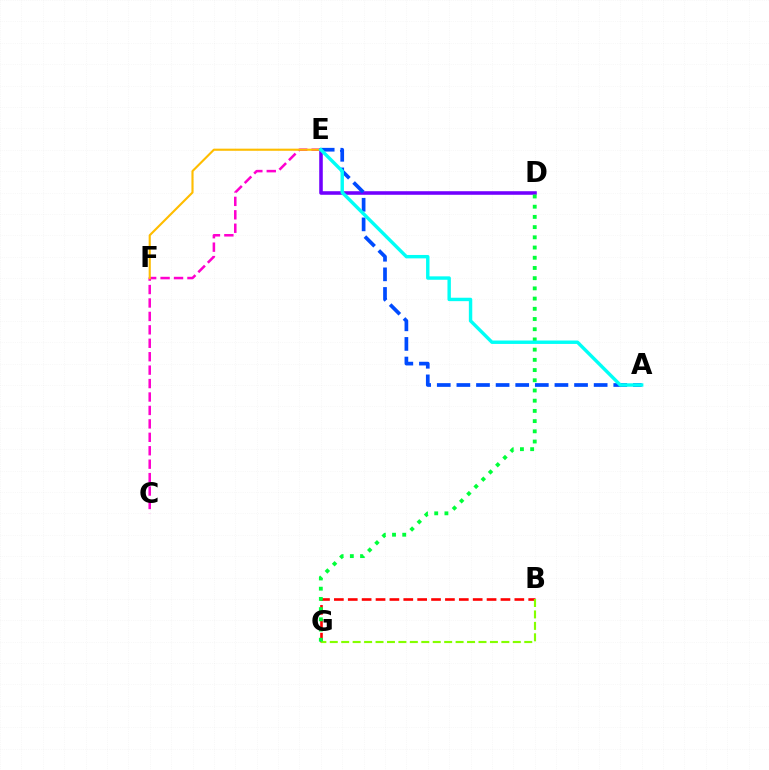{('B', 'G'): [{'color': '#ff0000', 'line_style': 'dashed', 'thickness': 1.89}, {'color': '#84ff00', 'line_style': 'dashed', 'thickness': 1.55}], ('C', 'E'): [{'color': '#ff00cf', 'line_style': 'dashed', 'thickness': 1.82}], ('D', 'E'): [{'color': '#7200ff', 'line_style': 'solid', 'thickness': 2.57}], ('E', 'F'): [{'color': '#ffbd00', 'line_style': 'solid', 'thickness': 1.53}], ('A', 'E'): [{'color': '#004bff', 'line_style': 'dashed', 'thickness': 2.66}, {'color': '#00fff6', 'line_style': 'solid', 'thickness': 2.46}], ('D', 'G'): [{'color': '#00ff39', 'line_style': 'dotted', 'thickness': 2.77}]}